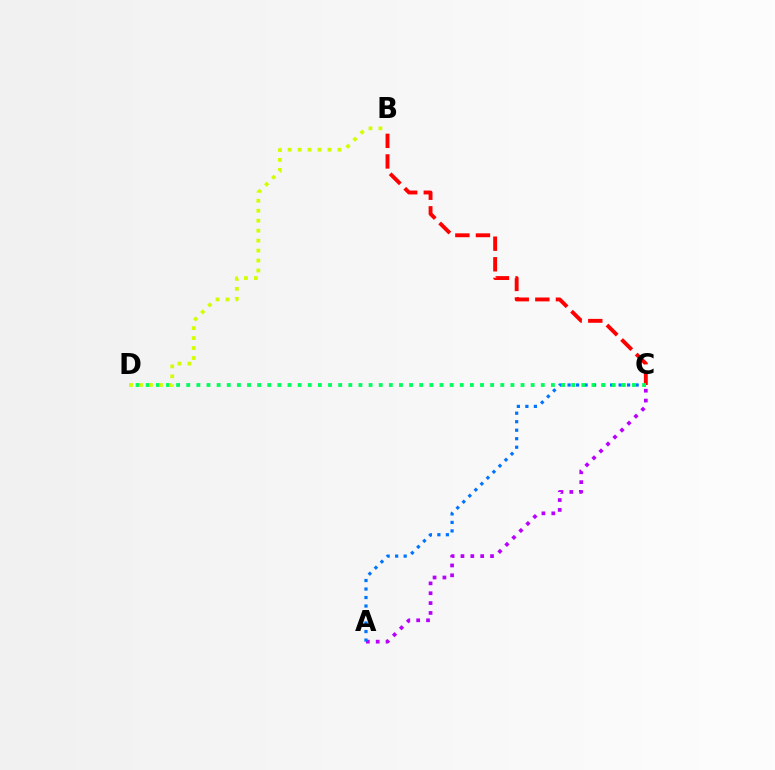{('B', 'C'): [{'color': '#ff0000', 'line_style': 'dashed', 'thickness': 2.8}], ('A', 'C'): [{'color': '#b900ff', 'line_style': 'dotted', 'thickness': 2.68}, {'color': '#0074ff', 'line_style': 'dotted', 'thickness': 2.31}], ('C', 'D'): [{'color': '#00ff5c', 'line_style': 'dotted', 'thickness': 2.75}], ('B', 'D'): [{'color': '#d1ff00', 'line_style': 'dotted', 'thickness': 2.71}]}